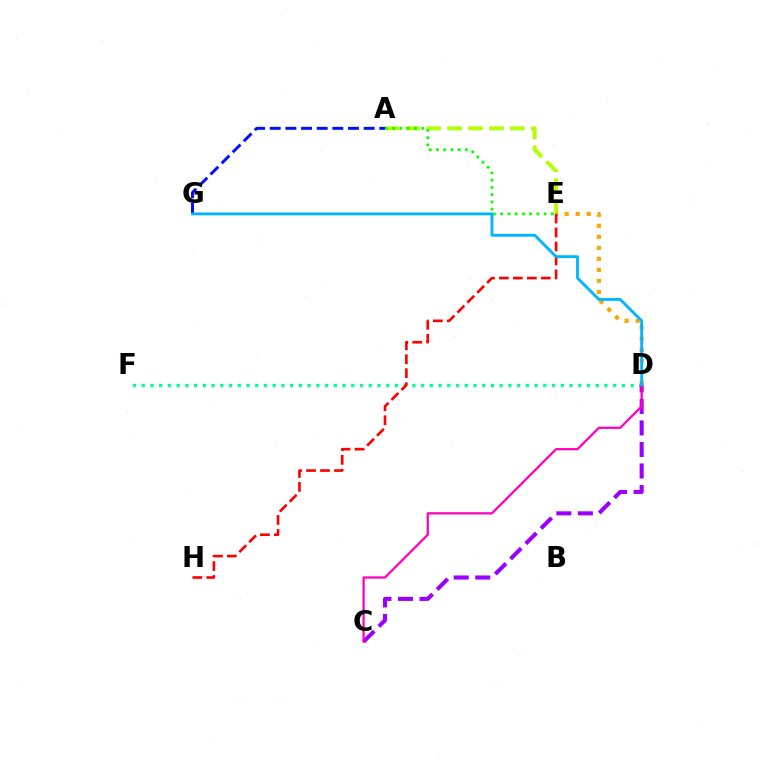{('D', 'F'): [{'color': '#00ff9d', 'line_style': 'dotted', 'thickness': 2.37}], ('A', 'E'): [{'color': '#b3ff00', 'line_style': 'dashed', 'thickness': 2.84}, {'color': '#08ff00', 'line_style': 'dotted', 'thickness': 1.97}], ('D', 'E'): [{'color': '#ffa500', 'line_style': 'dotted', 'thickness': 2.99}], ('A', 'G'): [{'color': '#0010ff', 'line_style': 'dashed', 'thickness': 2.13}], ('C', 'D'): [{'color': '#9b00ff', 'line_style': 'dashed', 'thickness': 2.93}, {'color': '#ff00bd', 'line_style': 'solid', 'thickness': 1.63}], ('E', 'H'): [{'color': '#ff0000', 'line_style': 'dashed', 'thickness': 1.9}], ('D', 'G'): [{'color': '#00b5ff', 'line_style': 'solid', 'thickness': 2.06}]}